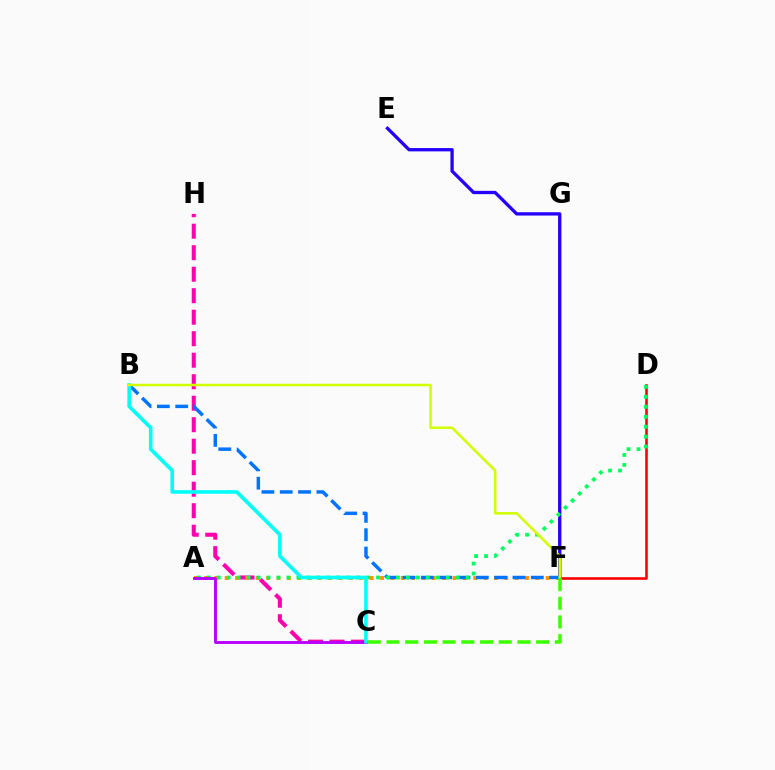{('C', 'H'): [{'color': '#ff00ac', 'line_style': 'dashed', 'thickness': 2.92}], ('E', 'F'): [{'color': '#2500ff', 'line_style': 'solid', 'thickness': 2.38}], ('A', 'F'): [{'color': '#ff9400', 'line_style': 'dotted', 'thickness': 2.81}], ('D', 'F'): [{'color': '#ff0000', 'line_style': 'solid', 'thickness': 1.86}], ('B', 'F'): [{'color': '#0074ff', 'line_style': 'dashed', 'thickness': 2.49}, {'color': '#d1ff00', 'line_style': 'solid', 'thickness': 1.82}], ('A', 'D'): [{'color': '#00ff5c', 'line_style': 'dotted', 'thickness': 2.7}], ('A', 'C'): [{'color': '#b900ff', 'line_style': 'solid', 'thickness': 2.09}], ('B', 'C'): [{'color': '#00fff6', 'line_style': 'solid', 'thickness': 2.58}], ('C', 'F'): [{'color': '#3dff00', 'line_style': 'dashed', 'thickness': 2.54}]}